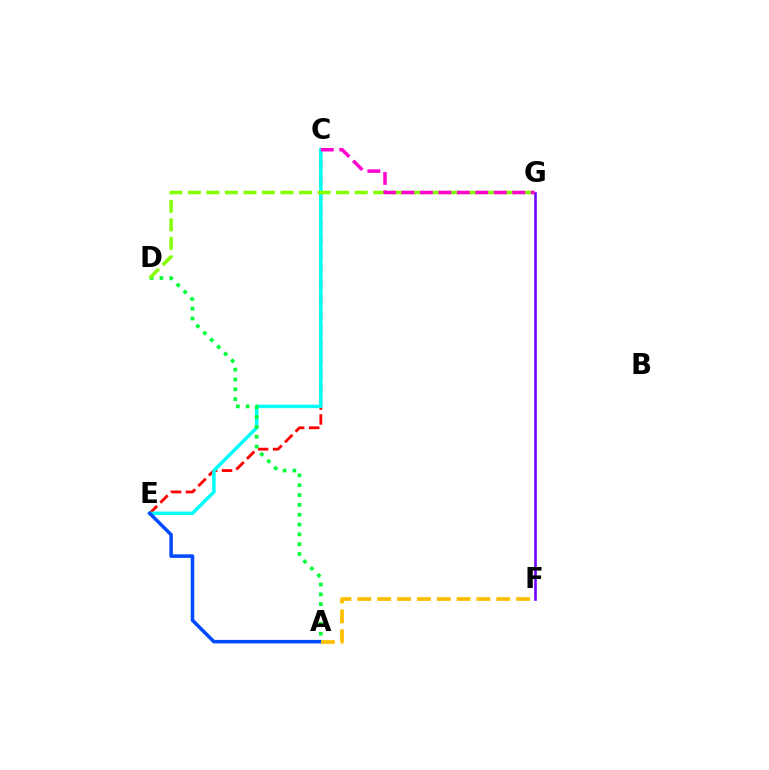{('C', 'E'): [{'color': '#ff0000', 'line_style': 'dashed', 'thickness': 2.03}, {'color': '#00fff6', 'line_style': 'solid', 'thickness': 2.51}], ('A', 'D'): [{'color': '#00ff39', 'line_style': 'dotted', 'thickness': 2.67}], ('A', 'E'): [{'color': '#004bff', 'line_style': 'solid', 'thickness': 2.54}], ('A', 'F'): [{'color': '#ffbd00', 'line_style': 'dashed', 'thickness': 2.7}], ('D', 'G'): [{'color': '#84ff00', 'line_style': 'dashed', 'thickness': 2.52}], ('F', 'G'): [{'color': '#7200ff', 'line_style': 'solid', 'thickness': 1.87}], ('C', 'G'): [{'color': '#ff00cf', 'line_style': 'dashed', 'thickness': 2.51}]}